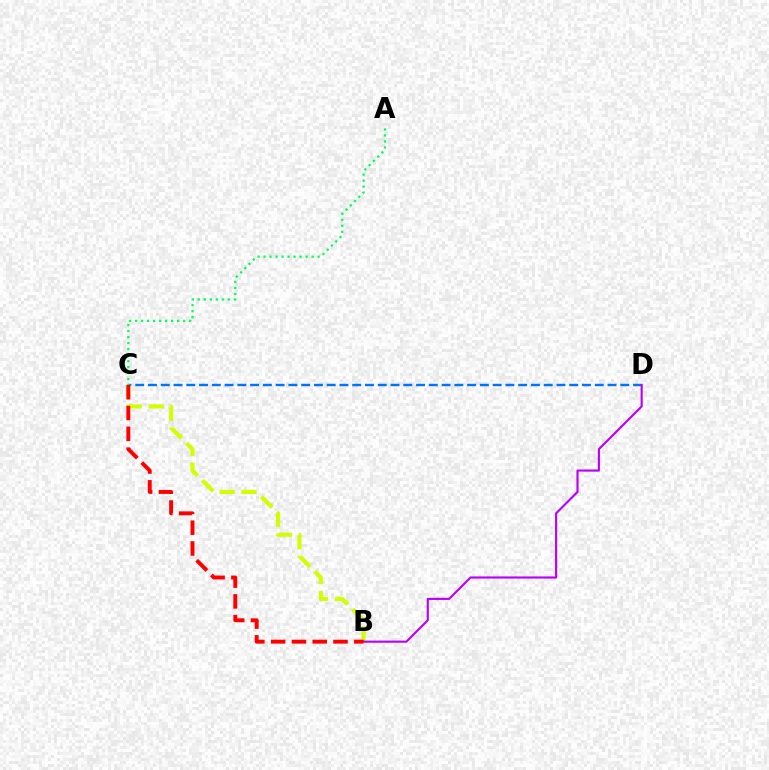{('C', 'D'): [{'color': '#0074ff', 'line_style': 'dashed', 'thickness': 1.73}], ('B', 'C'): [{'color': '#d1ff00', 'line_style': 'dashed', 'thickness': 2.98}, {'color': '#ff0000', 'line_style': 'dashed', 'thickness': 2.82}], ('A', 'C'): [{'color': '#00ff5c', 'line_style': 'dotted', 'thickness': 1.63}], ('B', 'D'): [{'color': '#b900ff', 'line_style': 'solid', 'thickness': 1.54}]}